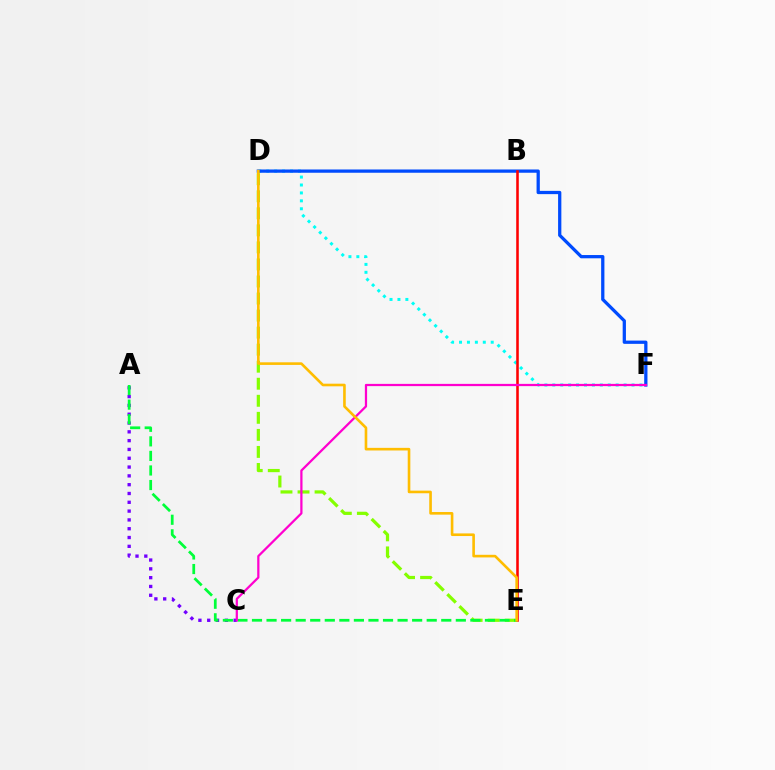{('D', 'E'): [{'color': '#84ff00', 'line_style': 'dashed', 'thickness': 2.32}, {'color': '#ffbd00', 'line_style': 'solid', 'thickness': 1.89}], ('D', 'F'): [{'color': '#00fff6', 'line_style': 'dotted', 'thickness': 2.15}, {'color': '#004bff', 'line_style': 'solid', 'thickness': 2.35}], ('B', 'E'): [{'color': '#ff0000', 'line_style': 'solid', 'thickness': 1.85}], ('A', 'C'): [{'color': '#7200ff', 'line_style': 'dotted', 'thickness': 2.39}], ('A', 'E'): [{'color': '#00ff39', 'line_style': 'dashed', 'thickness': 1.98}], ('C', 'F'): [{'color': '#ff00cf', 'line_style': 'solid', 'thickness': 1.62}]}